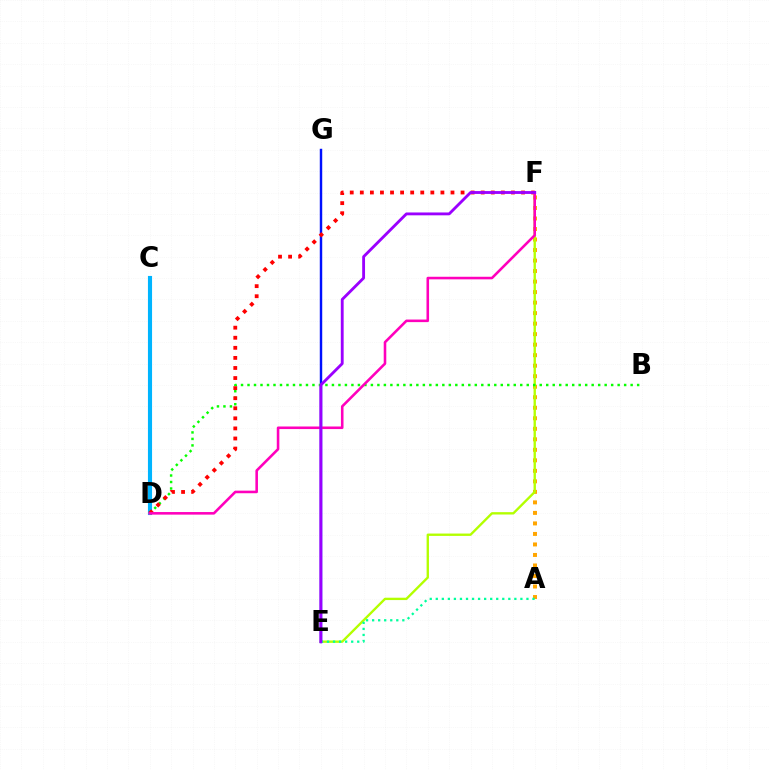{('A', 'F'): [{'color': '#ffa500', 'line_style': 'dotted', 'thickness': 2.86}], ('E', 'F'): [{'color': '#b3ff00', 'line_style': 'solid', 'thickness': 1.7}, {'color': '#9b00ff', 'line_style': 'solid', 'thickness': 2.05}], ('E', 'G'): [{'color': '#0010ff', 'line_style': 'solid', 'thickness': 1.76}], ('C', 'D'): [{'color': '#00b5ff', 'line_style': 'solid', 'thickness': 2.96}], ('B', 'D'): [{'color': '#08ff00', 'line_style': 'dotted', 'thickness': 1.76}], ('D', 'F'): [{'color': '#ff0000', 'line_style': 'dotted', 'thickness': 2.74}, {'color': '#ff00bd', 'line_style': 'solid', 'thickness': 1.86}], ('A', 'E'): [{'color': '#00ff9d', 'line_style': 'dotted', 'thickness': 1.64}]}